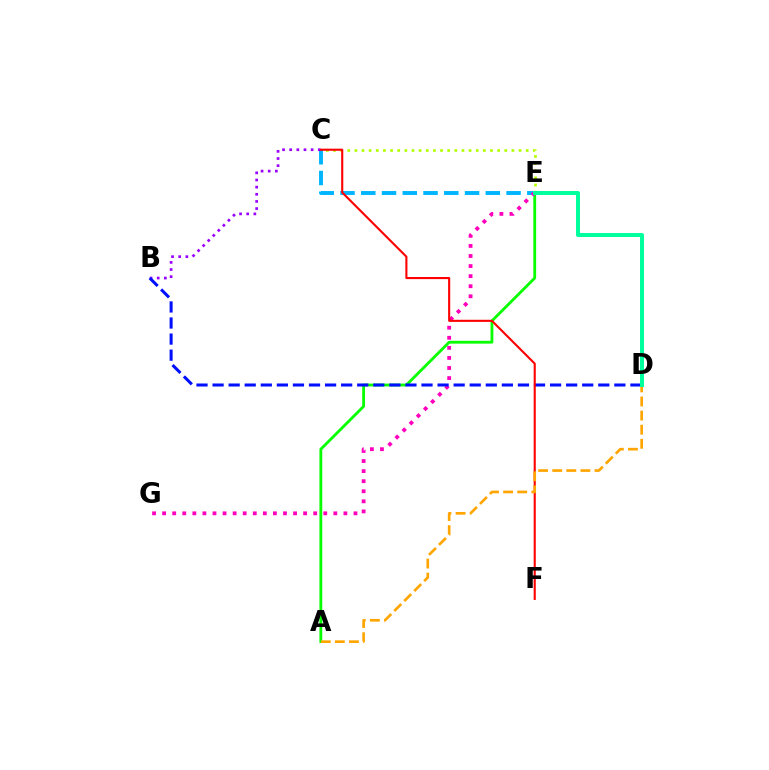{('C', 'E'): [{'color': '#00b5ff', 'line_style': 'dashed', 'thickness': 2.82}, {'color': '#b3ff00', 'line_style': 'dotted', 'thickness': 1.94}], ('B', 'C'): [{'color': '#9b00ff', 'line_style': 'dotted', 'thickness': 1.94}], ('A', 'E'): [{'color': '#08ff00', 'line_style': 'solid', 'thickness': 2.03}], ('E', 'G'): [{'color': '#ff00bd', 'line_style': 'dotted', 'thickness': 2.74}], ('B', 'D'): [{'color': '#0010ff', 'line_style': 'dashed', 'thickness': 2.18}], ('C', 'F'): [{'color': '#ff0000', 'line_style': 'solid', 'thickness': 1.52}], ('A', 'D'): [{'color': '#ffa500', 'line_style': 'dashed', 'thickness': 1.92}], ('D', 'E'): [{'color': '#00ff9d', 'line_style': 'solid', 'thickness': 2.87}]}